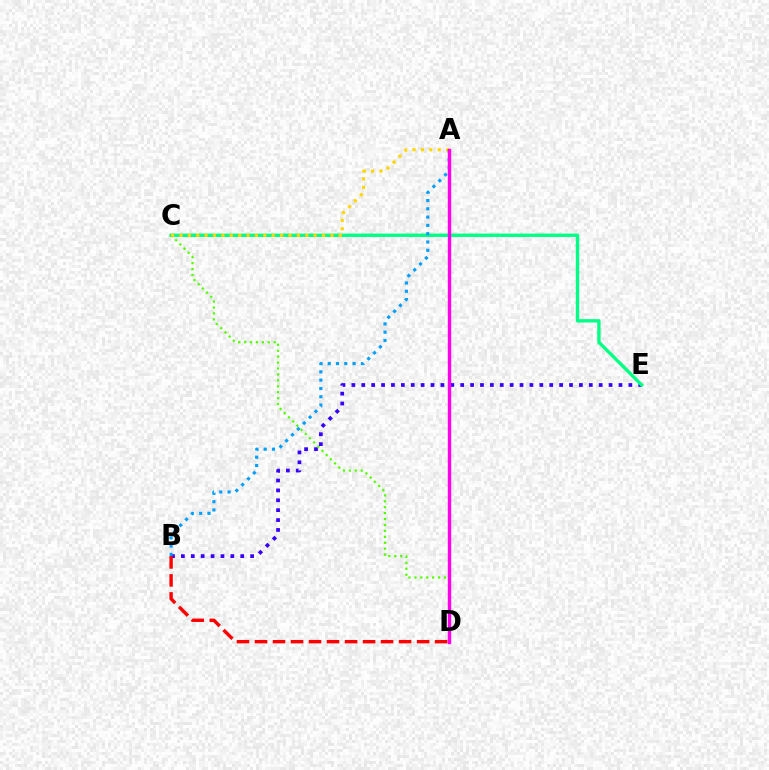{('B', 'E'): [{'color': '#3700ff', 'line_style': 'dotted', 'thickness': 2.69}], ('C', 'E'): [{'color': '#00ff86', 'line_style': 'solid', 'thickness': 2.41}], ('C', 'D'): [{'color': '#4fff00', 'line_style': 'dotted', 'thickness': 1.61}], ('B', 'D'): [{'color': '#ff0000', 'line_style': 'dashed', 'thickness': 2.45}], ('A', 'C'): [{'color': '#ffd500', 'line_style': 'dotted', 'thickness': 2.28}], ('A', 'B'): [{'color': '#009eff', 'line_style': 'dotted', 'thickness': 2.25}], ('A', 'D'): [{'color': '#ff00ed', 'line_style': 'solid', 'thickness': 2.44}]}